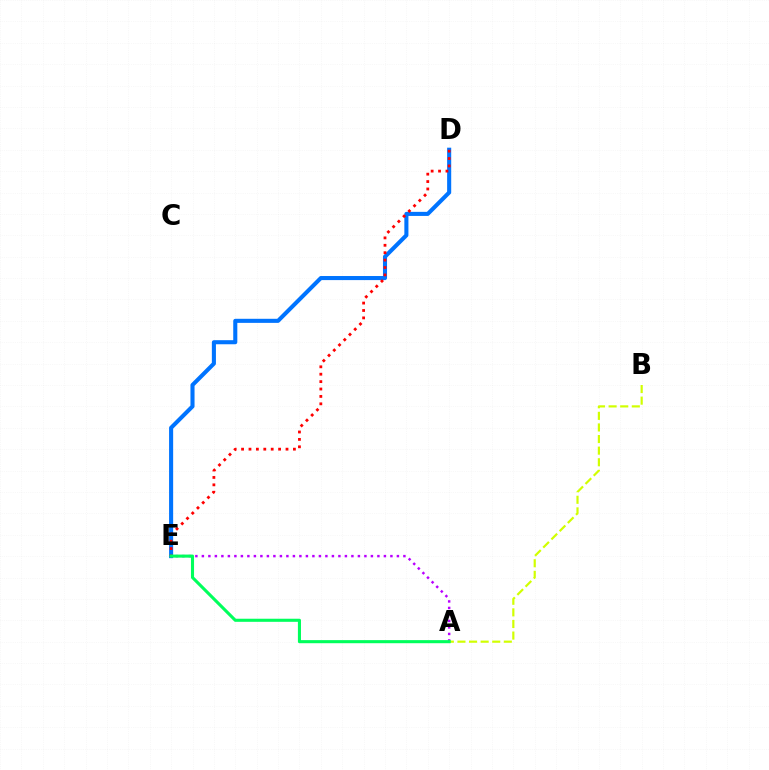{('D', 'E'): [{'color': '#0074ff', 'line_style': 'solid', 'thickness': 2.94}, {'color': '#ff0000', 'line_style': 'dotted', 'thickness': 2.01}], ('A', 'E'): [{'color': '#b900ff', 'line_style': 'dotted', 'thickness': 1.77}, {'color': '#00ff5c', 'line_style': 'solid', 'thickness': 2.22}], ('A', 'B'): [{'color': '#d1ff00', 'line_style': 'dashed', 'thickness': 1.58}]}